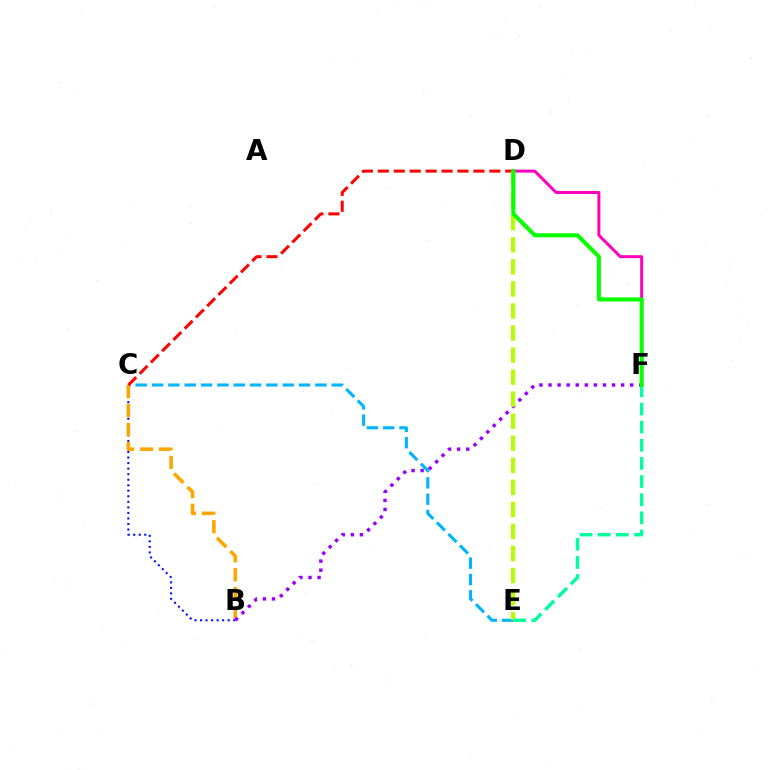{('C', 'E'): [{'color': '#00b5ff', 'line_style': 'dashed', 'thickness': 2.22}], ('B', 'C'): [{'color': '#0010ff', 'line_style': 'dotted', 'thickness': 1.5}, {'color': '#ffa500', 'line_style': 'dashed', 'thickness': 2.57}], ('D', 'F'): [{'color': '#ff00bd', 'line_style': 'solid', 'thickness': 2.14}, {'color': '#08ff00', 'line_style': 'solid', 'thickness': 2.91}], ('B', 'F'): [{'color': '#9b00ff', 'line_style': 'dotted', 'thickness': 2.47}], ('C', 'D'): [{'color': '#ff0000', 'line_style': 'dashed', 'thickness': 2.16}], ('D', 'E'): [{'color': '#b3ff00', 'line_style': 'dashed', 'thickness': 3.0}], ('E', 'F'): [{'color': '#00ff9d', 'line_style': 'dashed', 'thickness': 2.46}]}